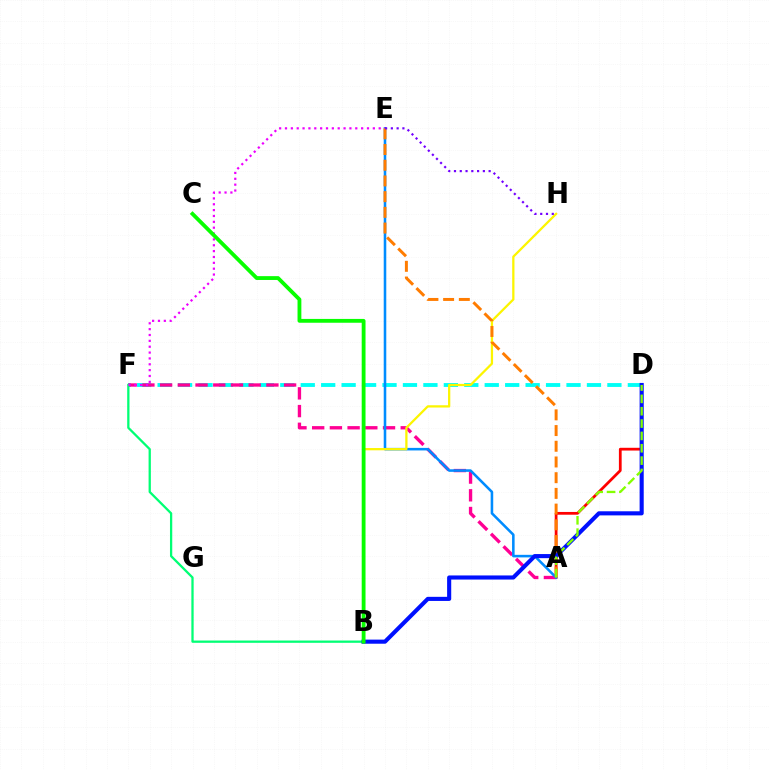{('A', 'D'): [{'color': '#ff0000', 'line_style': 'solid', 'thickness': 1.98}, {'color': '#84ff00', 'line_style': 'dashed', 'thickness': 1.68}], ('D', 'F'): [{'color': '#00fff6', 'line_style': 'dashed', 'thickness': 2.78}], ('A', 'F'): [{'color': '#ff0094', 'line_style': 'dashed', 'thickness': 2.41}], ('A', 'E'): [{'color': '#008cff', 'line_style': 'solid', 'thickness': 1.84}, {'color': '#ff7c00', 'line_style': 'dashed', 'thickness': 2.13}], ('B', 'H'): [{'color': '#fcf500', 'line_style': 'solid', 'thickness': 1.63}], ('B', 'F'): [{'color': '#00ff74', 'line_style': 'solid', 'thickness': 1.64}], ('E', 'F'): [{'color': '#ee00ff', 'line_style': 'dotted', 'thickness': 1.59}], ('E', 'H'): [{'color': '#7200ff', 'line_style': 'dotted', 'thickness': 1.57}], ('B', 'D'): [{'color': '#0010ff', 'line_style': 'solid', 'thickness': 2.96}], ('B', 'C'): [{'color': '#08ff00', 'line_style': 'solid', 'thickness': 2.75}]}